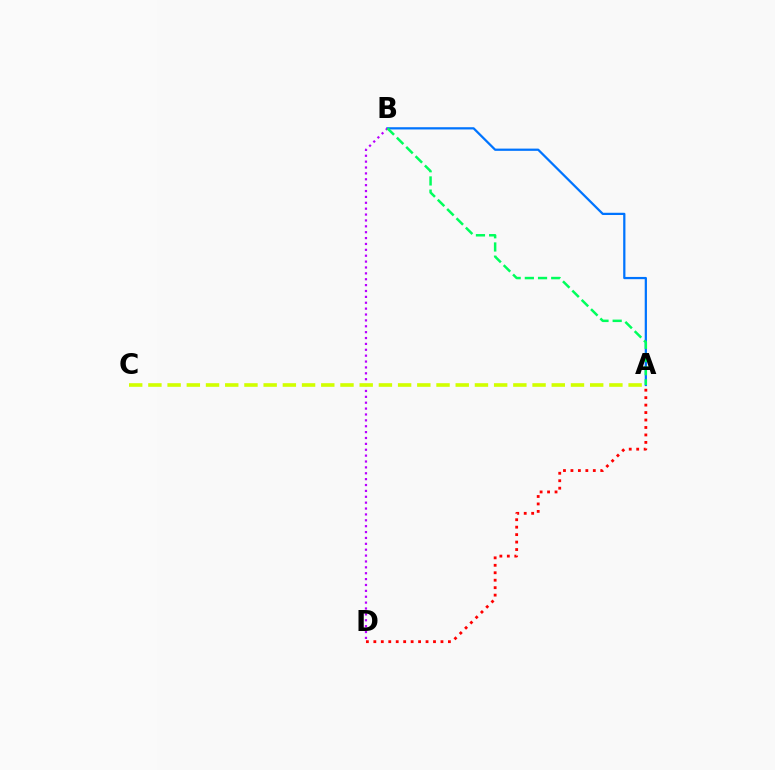{('A', 'B'): [{'color': '#0074ff', 'line_style': 'solid', 'thickness': 1.61}, {'color': '#00ff5c', 'line_style': 'dashed', 'thickness': 1.79}], ('B', 'D'): [{'color': '#b900ff', 'line_style': 'dotted', 'thickness': 1.6}], ('A', 'D'): [{'color': '#ff0000', 'line_style': 'dotted', 'thickness': 2.03}], ('A', 'C'): [{'color': '#d1ff00', 'line_style': 'dashed', 'thickness': 2.61}]}